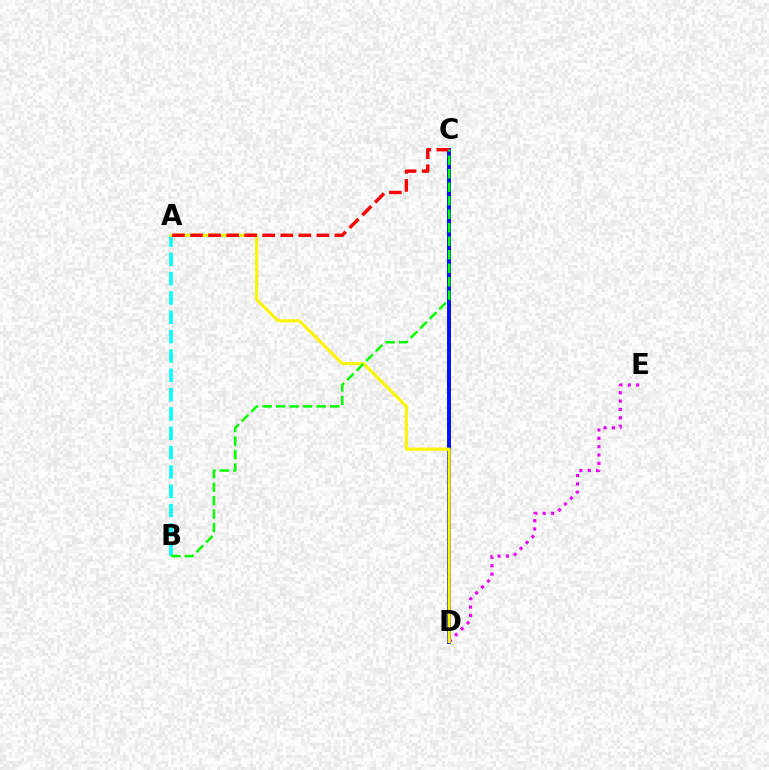{('A', 'B'): [{'color': '#00fff6', 'line_style': 'dashed', 'thickness': 2.63}], ('C', 'D'): [{'color': '#0010ff', 'line_style': 'solid', 'thickness': 2.84}], ('D', 'E'): [{'color': '#ee00ff', 'line_style': 'dotted', 'thickness': 2.27}], ('A', 'D'): [{'color': '#fcf500', 'line_style': 'solid', 'thickness': 2.23}], ('A', 'C'): [{'color': '#ff0000', 'line_style': 'dashed', 'thickness': 2.45}], ('B', 'C'): [{'color': '#08ff00', 'line_style': 'dashed', 'thickness': 1.83}]}